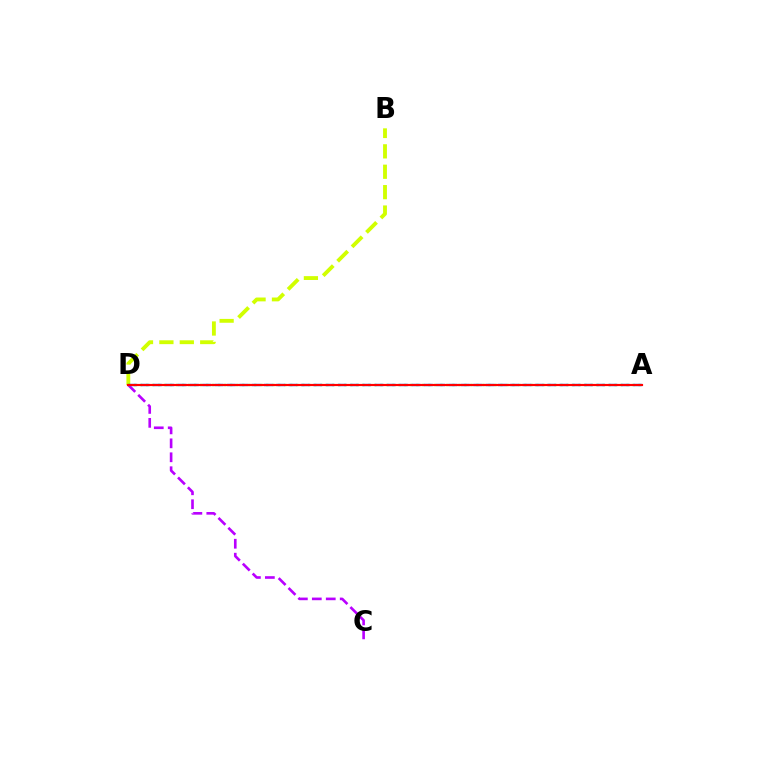{('C', 'D'): [{'color': '#b900ff', 'line_style': 'dashed', 'thickness': 1.9}], ('B', 'D'): [{'color': '#d1ff00', 'line_style': 'dashed', 'thickness': 2.77}], ('A', 'D'): [{'color': '#00ff5c', 'line_style': 'dotted', 'thickness': 1.63}, {'color': '#0074ff', 'line_style': 'dashed', 'thickness': 1.67}, {'color': '#ff0000', 'line_style': 'solid', 'thickness': 1.57}]}